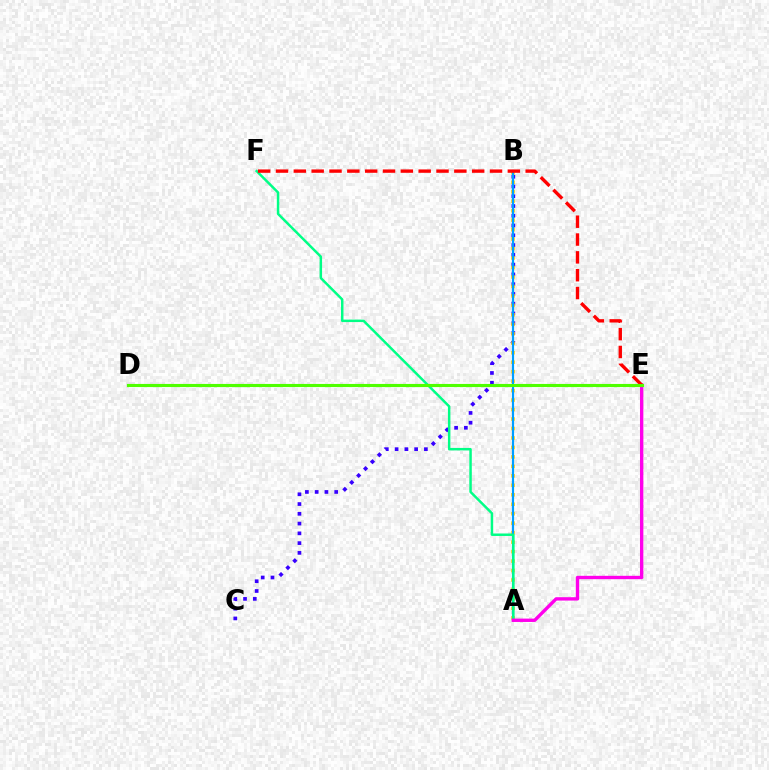{('B', 'C'): [{'color': '#3700ff', 'line_style': 'dotted', 'thickness': 2.65}], ('A', 'B'): [{'color': '#ffd500', 'line_style': 'dotted', 'thickness': 2.57}, {'color': '#009eff', 'line_style': 'solid', 'thickness': 1.56}], ('A', 'F'): [{'color': '#00ff86', 'line_style': 'solid', 'thickness': 1.78}], ('A', 'E'): [{'color': '#ff00ed', 'line_style': 'solid', 'thickness': 2.42}], ('E', 'F'): [{'color': '#ff0000', 'line_style': 'dashed', 'thickness': 2.42}], ('D', 'E'): [{'color': '#4fff00', 'line_style': 'solid', 'thickness': 2.25}]}